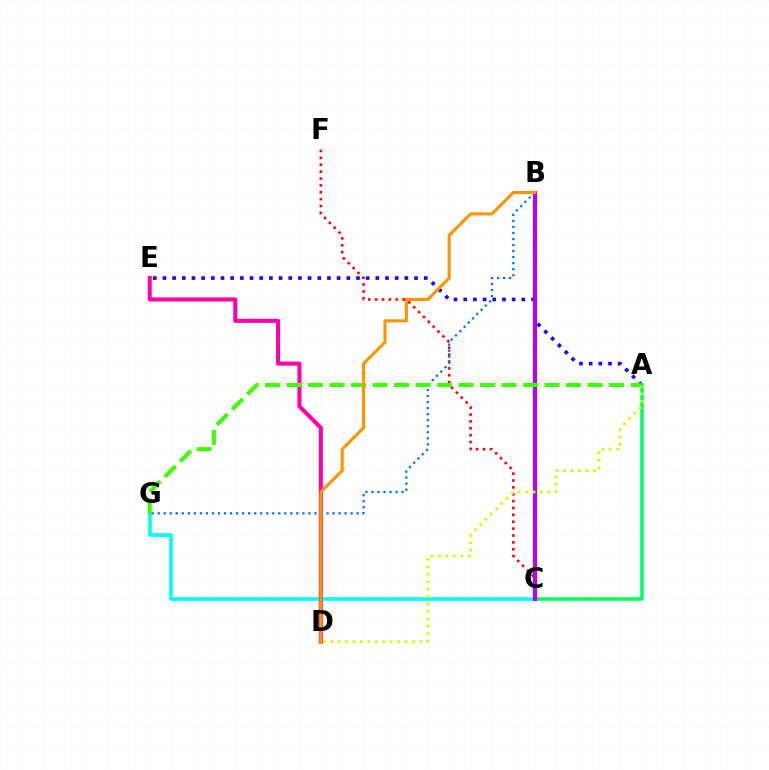{('C', 'G'): [{'color': '#00fff6', 'line_style': 'solid', 'thickness': 2.6}], ('D', 'E'): [{'color': '#ff00ac', 'line_style': 'solid', 'thickness': 2.92}], ('C', 'F'): [{'color': '#ff0000', 'line_style': 'dotted', 'thickness': 1.87}], ('A', 'E'): [{'color': '#2500ff', 'line_style': 'dotted', 'thickness': 2.63}], ('B', 'G'): [{'color': '#0074ff', 'line_style': 'dotted', 'thickness': 1.64}], ('A', 'C'): [{'color': '#00ff5c', 'line_style': 'solid', 'thickness': 2.54}], ('B', 'C'): [{'color': '#b900ff', 'line_style': 'solid', 'thickness': 2.98}], ('A', 'D'): [{'color': '#d1ff00', 'line_style': 'dotted', 'thickness': 2.02}], ('A', 'G'): [{'color': '#3dff00', 'line_style': 'dashed', 'thickness': 2.92}], ('B', 'D'): [{'color': '#ff9400', 'line_style': 'solid', 'thickness': 2.23}]}